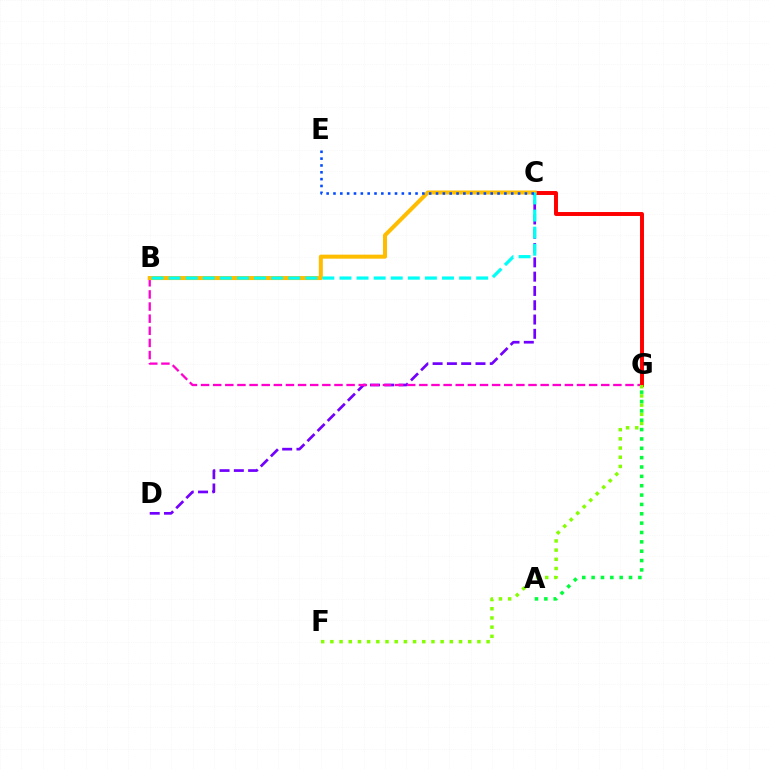{('C', 'D'): [{'color': '#7200ff', 'line_style': 'dashed', 'thickness': 1.94}], ('B', 'G'): [{'color': '#ff00cf', 'line_style': 'dashed', 'thickness': 1.65}], ('C', 'G'): [{'color': '#ff0000', 'line_style': 'solid', 'thickness': 2.85}], ('B', 'C'): [{'color': '#ffbd00', 'line_style': 'solid', 'thickness': 2.9}, {'color': '#00fff6', 'line_style': 'dashed', 'thickness': 2.32}], ('F', 'G'): [{'color': '#84ff00', 'line_style': 'dotted', 'thickness': 2.5}], ('C', 'E'): [{'color': '#004bff', 'line_style': 'dotted', 'thickness': 1.86}], ('A', 'G'): [{'color': '#00ff39', 'line_style': 'dotted', 'thickness': 2.54}]}